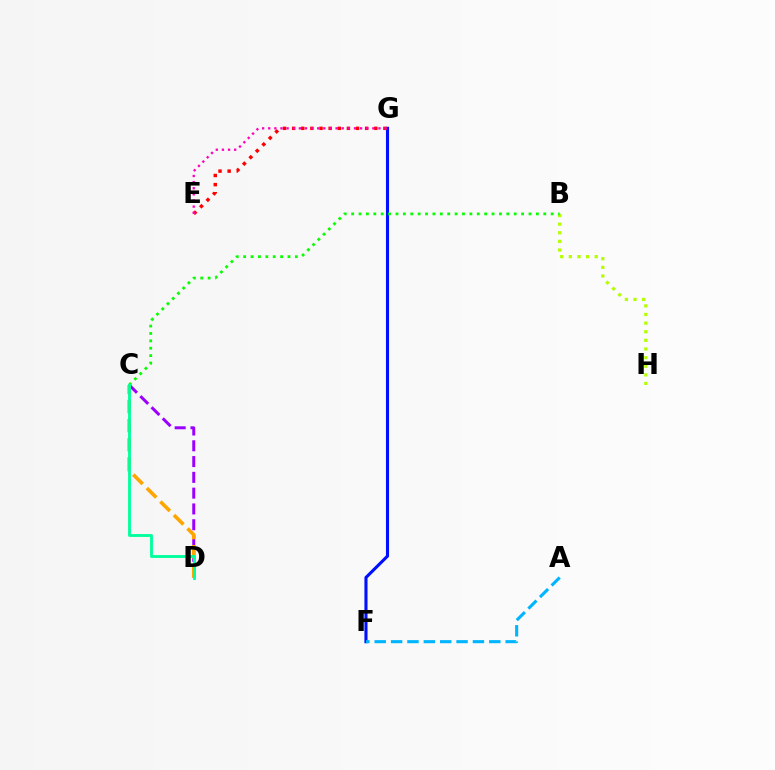{('F', 'G'): [{'color': '#0010ff', 'line_style': 'solid', 'thickness': 2.23}], ('B', 'H'): [{'color': '#b3ff00', 'line_style': 'dotted', 'thickness': 2.34}], ('C', 'D'): [{'color': '#9b00ff', 'line_style': 'dashed', 'thickness': 2.14}, {'color': '#ffa500', 'line_style': 'dashed', 'thickness': 2.6}, {'color': '#00ff9d', 'line_style': 'solid', 'thickness': 2.06}], ('A', 'F'): [{'color': '#00b5ff', 'line_style': 'dashed', 'thickness': 2.22}], ('E', 'G'): [{'color': '#ff0000', 'line_style': 'dotted', 'thickness': 2.48}, {'color': '#ff00bd', 'line_style': 'dotted', 'thickness': 1.66}], ('B', 'C'): [{'color': '#08ff00', 'line_style': 'dotted', 'thickness': 2.01}]}